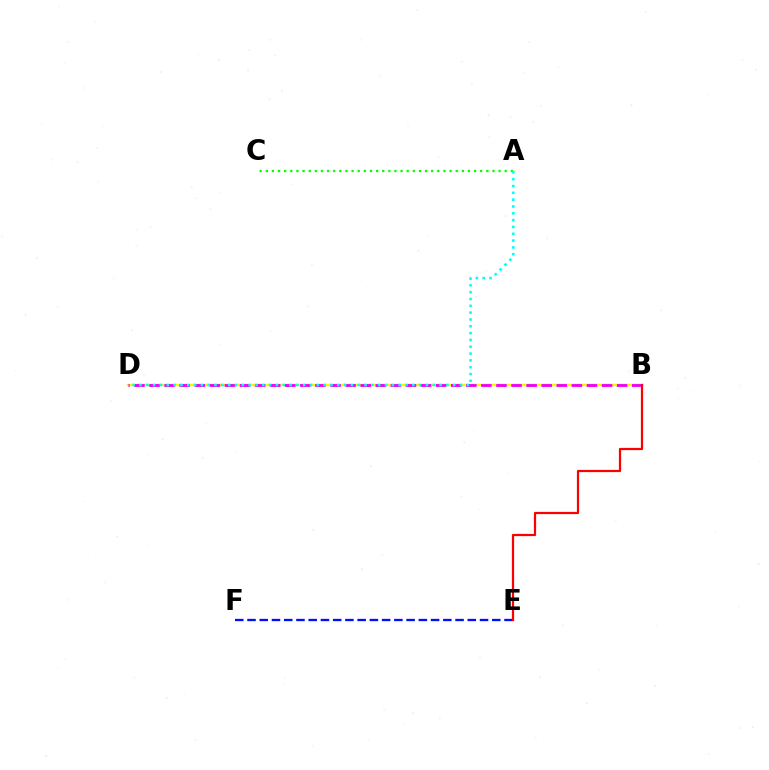{('B', 'D'): [{'color': '#fcf500', 'line_style': 'solid', 'thickness': 1.76}, {'color': '#ee00ff', 'line_style': 'dashed', 'thickness': 2.05}], ('A', 'C'): [{'color': '#08ff00', 'line_style': 'dotted', 'thickness': 1.66}], ('E', 'F'): [{'color': '#0010ff', 'line_style': 'dashed', 'thickness': 1.66}], ('B', 'E'): [{'color': '#ff0000', 'line_style': 'solid', 'thickness': 1.61}], ('A', 'D'): [{'color': '#00fff6', 'line_style': 'dotted', 'thickness': 1.85}]}